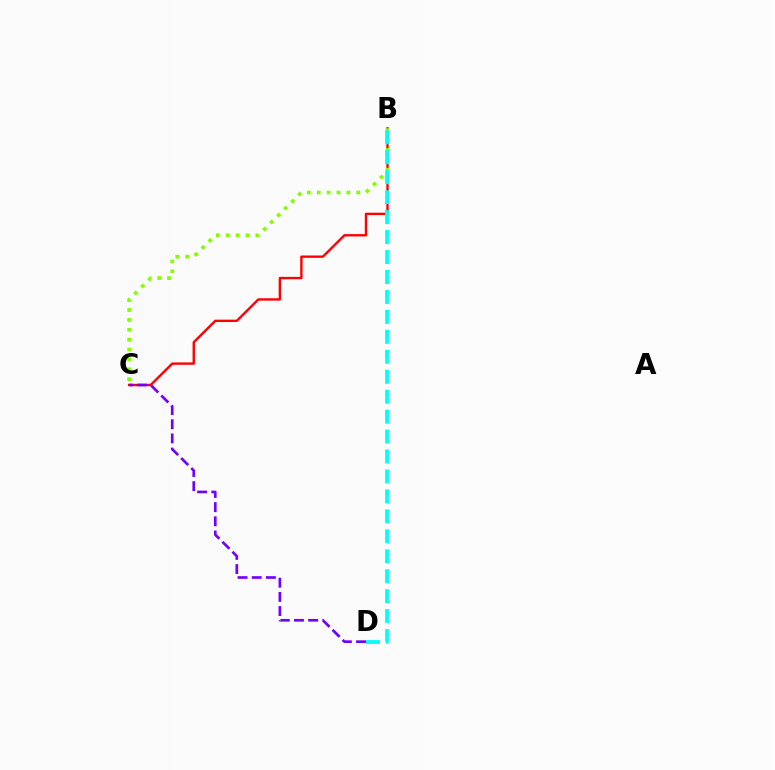{('B', 'C'): [{'color': '#ff0000', 'line_style': 'solid', 'thickness': 1.71}, {'color': '#84ff00', 'line_style': 'dotted', 'thickness': 2.68}], ('C', 'D'): [{'color': '#7200ff', 'line_style': 'dashed', 'thickness': 1.93}], ('B', 'D'): [{'color': '#00fff6', 'line_style': 'dashed', 'thickness': 2.71}]}